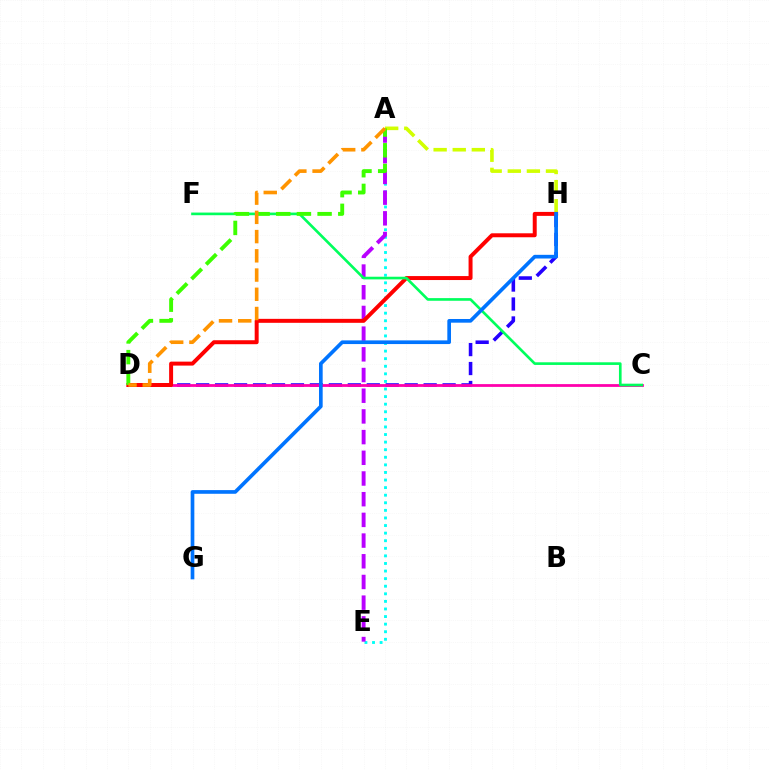{('A', 'E'): [{'color': '#00fff6', 'line_style': 'dotted', 'thickness': 2.06}, {'color': '#b900ff', 'line_style': 'dashed', 'thickness': 2.81}], ('D', 'H'): [{'color': '#2500ff', 'line_style': 'dashed', 'thickness': 2.58}, {'color': '#ff0000', 'line_style': 'solid', 'thickness': 2.86}], ('C', 'D'): [{'color': '#ff00ac', 'line_style': 'solid', 'thickness': 2.0}], ('A', 'H'): [{'color': '#d1ff00', 'line_style': 'dashed', 'thickness': 2.6}], ('C', 'F'): [{'color': '#00ff5c', 'line_style': 'solid', 'thickness': 1.91}], ('G', 'H'): [{'color': '#0074ff', 'line_style': 'solid', 'thickness': 2.65}], ('A', 'D'): [{'color': '#3dff00', 'line_style': 'dashed', 'thickness': 2.81}, {'color': '#ff9400', 'line_style': 'dashed', 'thickness': 2.61}]}